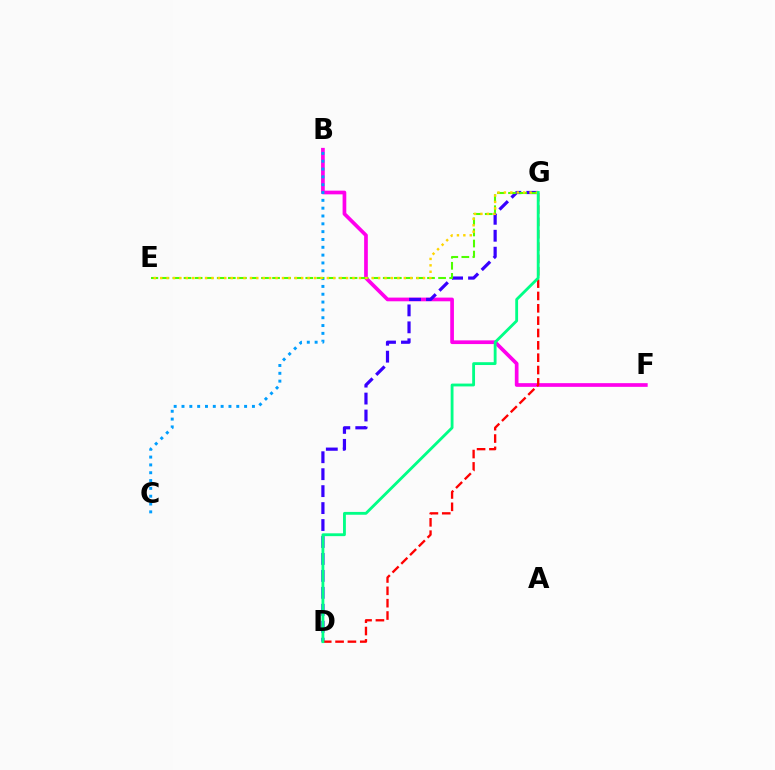{('B', 'F'): [{'color': '#ff00ed', 'line_style': 'solid', 'thickness': 2.66}], ('B', 'C'): [{'color': '#009eff', 'line_style': 'dotted', 'thickness': 2.13}], ('D', 'G'): [{'color': '#3700ff', 'line_style': 'dashed', 'thickness': 2.3}, {'color': '#ff0000', 'line_style': 'dashed', 'thickness': 1.68}, {'color': '#00ff86', 'line_style': 'solid', 'thickness': 2.04}], ('E', 'G'): [{'color': '#4fff00', 'line_style': 'dashed', 'thickness': 1.5}, {'color': '#ffd500', 'line_style': 'dotted', 'thickness': 1.74}]}